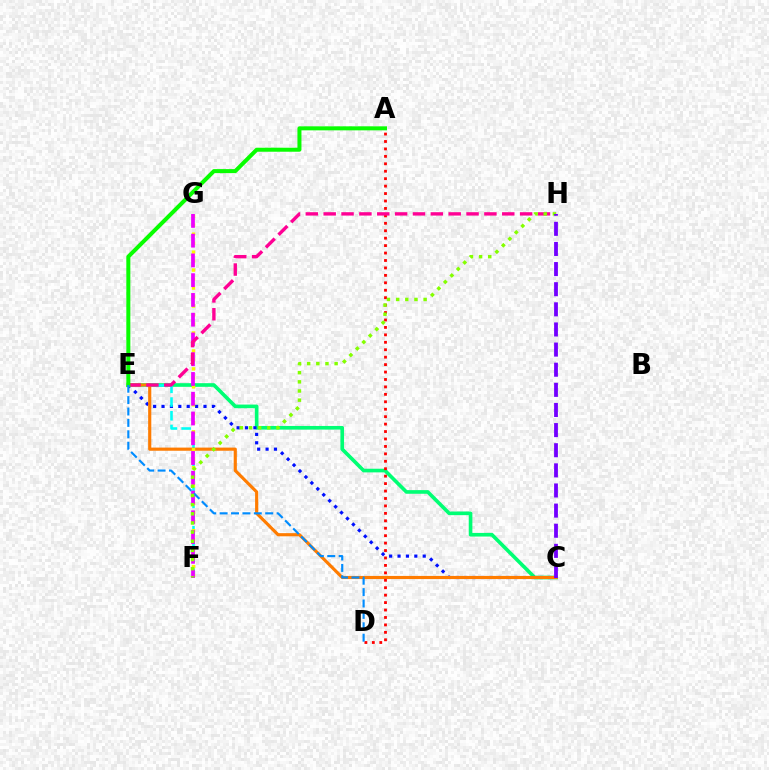{('C', 'E'): [{'color': '#00ff74', 'line_style': 'solid', 'thickness': 2.62}, {'color': '#0010ff', 'line_style': 'dotted', 'thickness': 2.28}, {'color': '#ff7c00', 'line_style': 'solid', 'thickness': 2.26}], ('E', 'F'): [{'color': '#00fff6', 'line_style': 'dashed', 'thickness': 1.86}], ('F', 'G'): [{'color': '#fcf500', 'line_style': 'dotted', 'thickness': 2.44}, {'color': '#ee00ff', 'line_style': 'dashed', 'thickness': 2.68}], ('A', 'D'): [{'color': '#ff0000', 'line_style': 'dotted', 'thickness': 2.02}], ('E', 'H'): [{'color': '#ff0094', 'line_style': 'dashed', 'thickness': 2.43}], ('A', 'E'): [{'color': '#08ff00', 'line_style': 'solid', 'thickness': 2.89}], ('D', 'E'): [{'color': '#008cff', 'line_style': 'dashed', 'thickness': 1.55}], ('F', 'H'): [{'color': '#84ff00', 'line_style': 'dotted', 'thickness': 2.49}], ('C', 'H'): [{'color': '#7200ff', 'line_style': 'dashed', 'thickness': 2.73}]}